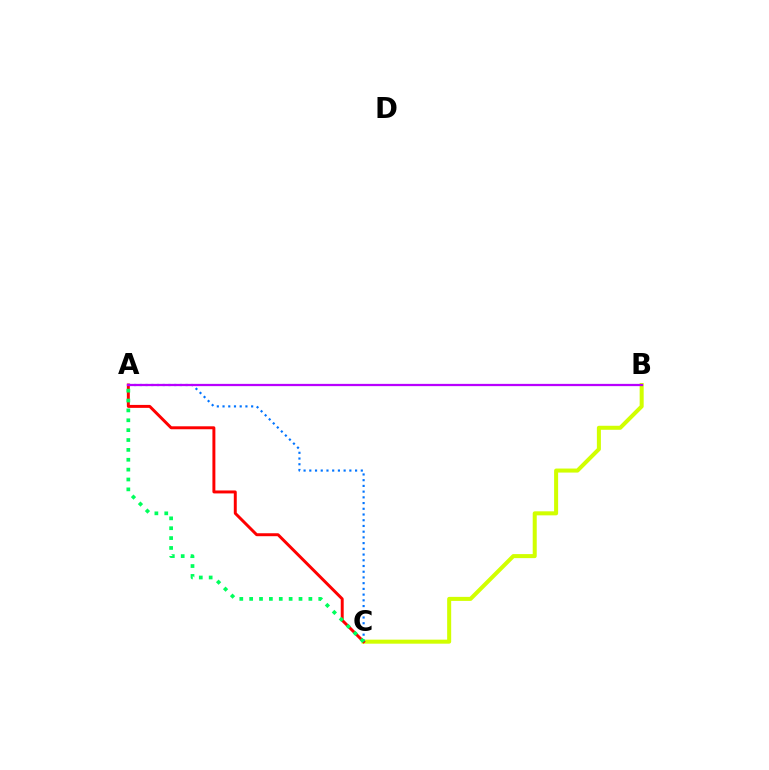{('B', 'C'): [{'color': '#d1ff00', 'line_style': 'solid', 'thickness': 2.9}], ('A', 'C'): [{'color': '#ff0000', 'line_style': 'solid', 'thickness': 2.13}, {'color': '#0074ff', 'line_style': 'dotted', 'thickness': 1.55}, {'color': '#00ff5c', 'line_style': 'dotted', 'thickness': 2.68}], ('A', 'B'): [{'color': '#b900ff', 'line_style': 'solid', 'thickness': 1.63}]}